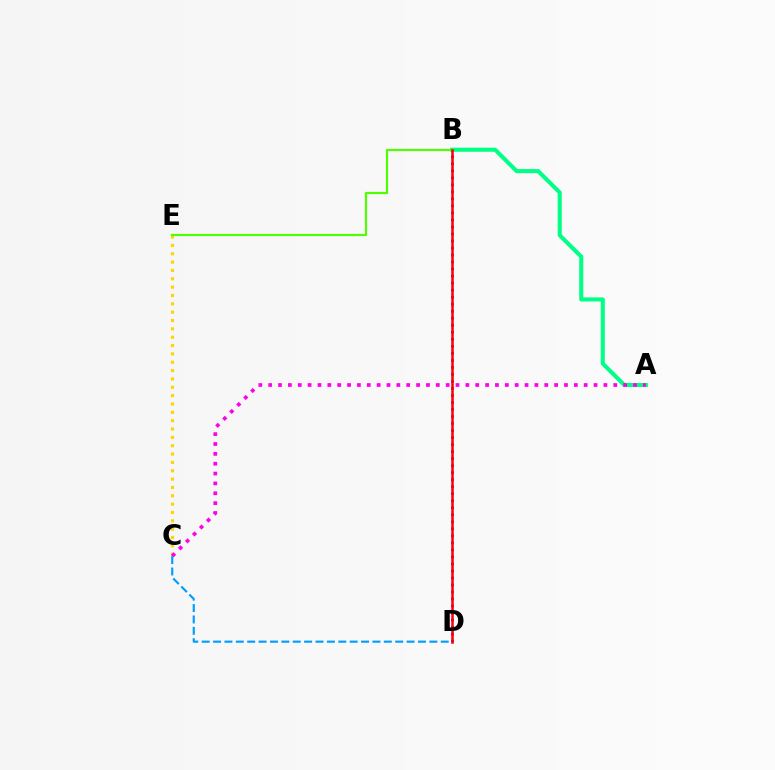{('A', 'B'): [{'color': '#00ff86', 'line_style': 'solid', 'thickness': 2.92}], ('C', 'E'): [{'color': '#ffd500', 'line_style': 'dotted', 'thickness': 2.27}], ('B', 'D'): [{'color': '#3700ff', 'line_style': 'dotted', 'thickness': 1.91}, {'color': '#ff0000', 'line_style': 'solid', 'thickness': 1.81}], ('B', 'E'): [{'color': '#4fff00', 'line_style': 'solid', 'thickness': 1.56}], ('A', 'C'): [{'color': '#ff00ed', 'line_style': 'dotted', 'thickness': 2.68}], ('C', 'D'): [{'color': '#009eff', 'line_style': 'dashed', 'thickness': 1.55}]}